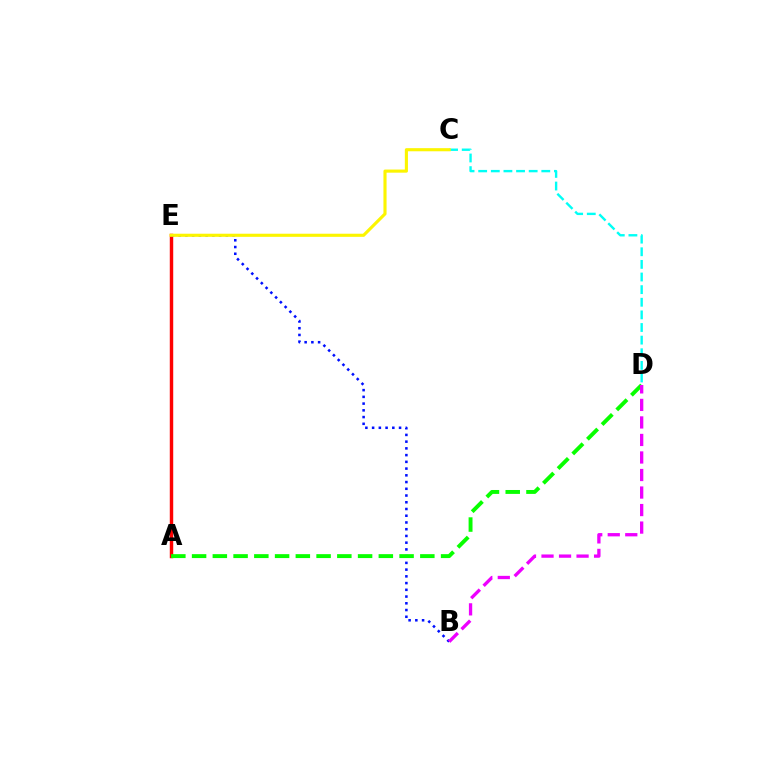{('A', 'E'): [{'color': '#ff0000', 'line_style': 'solid', 'thickness': 2.47}], ('B', 'E'): [{'color': '#0010ff', 'line_style': 'dotted', 'thickness': 1.83}], ('A', 'D'): [{'color': '#08ff00', 'line_style': 'dashed', 'thickness': 2.82}], ('C', 'D'): [{'color': '#00fff6', 'line_style': 'dashed', 'thickness': 1.71}], ('C', 'E'): [{'color': '#fcf500', 'line_style': 'solid', 'thickness': 2.25}], ('B', 'D'): [{'color': '#ee00ff', 'line_style': 'dashed', 'thickness': 2.38}]}